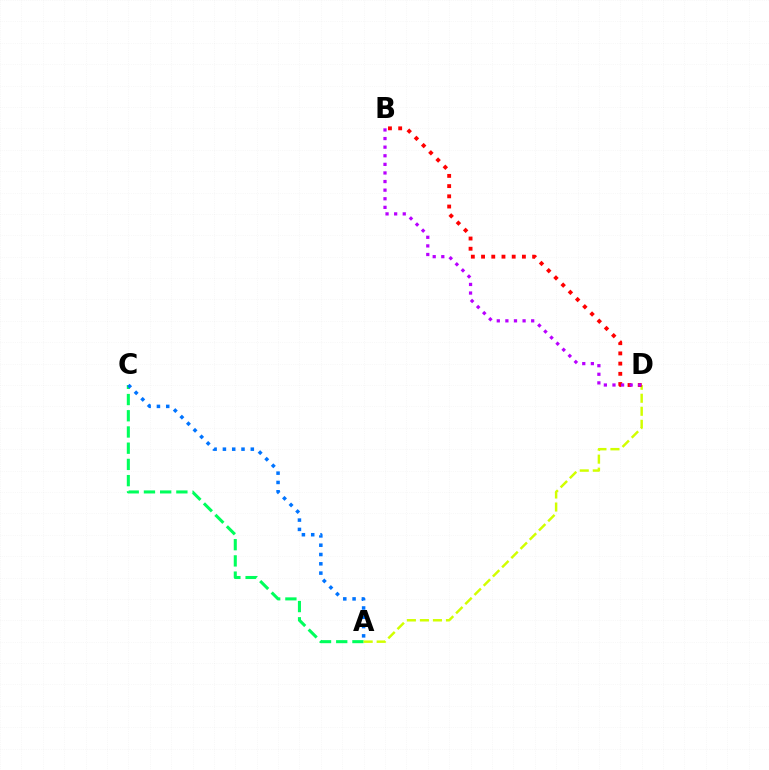{('A', 'C'): [{'color': '#00ff5c', 'line_style': 'dashed', 'thickness': 2.2}, {'color': '#0074ff', 'line_style': 'dotted', 'thickness': 2.53}], ('A', 'D'): [{'color': '#d1ff00', 'line_style': 'dashed', 'thickness': 1.77}], ('B', 'D'): [{'color': '#ff0000', 'line_style': 'dotted', 'thickness': 2.77}, {'color': '#b900ff', 'line_style': 'dotted', 'thickness': 2.34}]}